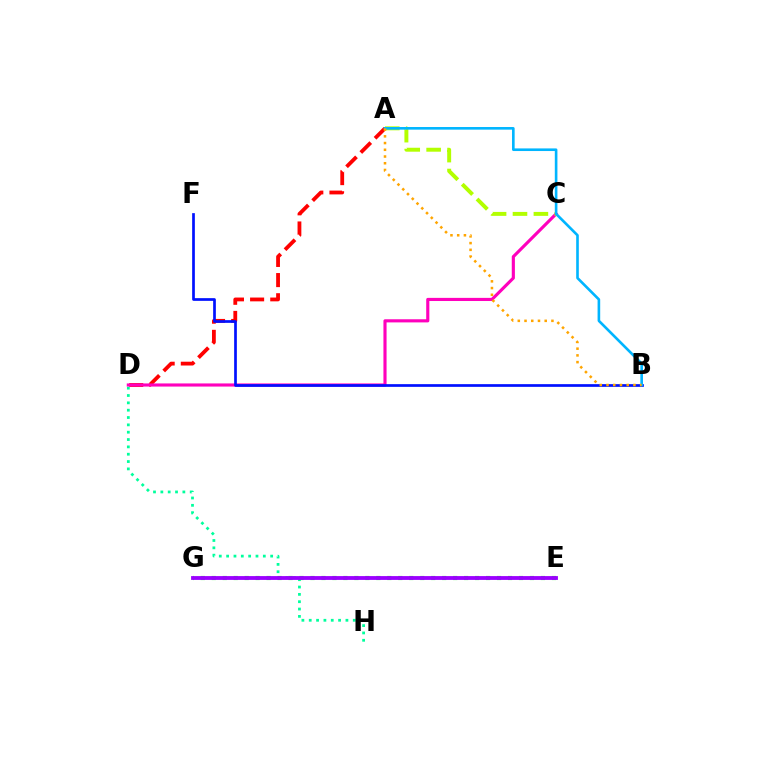{('A', 'D'): [{'color': '#ff0000', 'line_style': 'dashed', 'thickness': 2.74}], ('D', 'H'): [{'color': '#00ff9d', 'line_style': 'dotted', 'thickness': 1.99}], ('C', 'D'): [{'color': '#ff00bd', 'line_style': 'solid', 'thickness': 2.26}], ('A', 'C'): [{'color': '#b3ff00', 'line_style': 'dashed', 'thickness': 2.84}], ('E', 'G'): [{'color': '#08ff00', 'line_style': 'dotted', 'thickness': 2.98}, {'color': '#9b00ff', 'line_style': 'solid', 'thickness': 2.75}], ('B', 'F'): [{'color': '#0010ff', 'line_style': 'solid', 'thickness': 1.95}], ('A', 'B'): [{'color': '#00b5ff', 'line_style': 'solid', 'thickness': 1.89}, {'color': '#ffa500', 'line_style': 'dotted', 'thickness': 1.83}]}